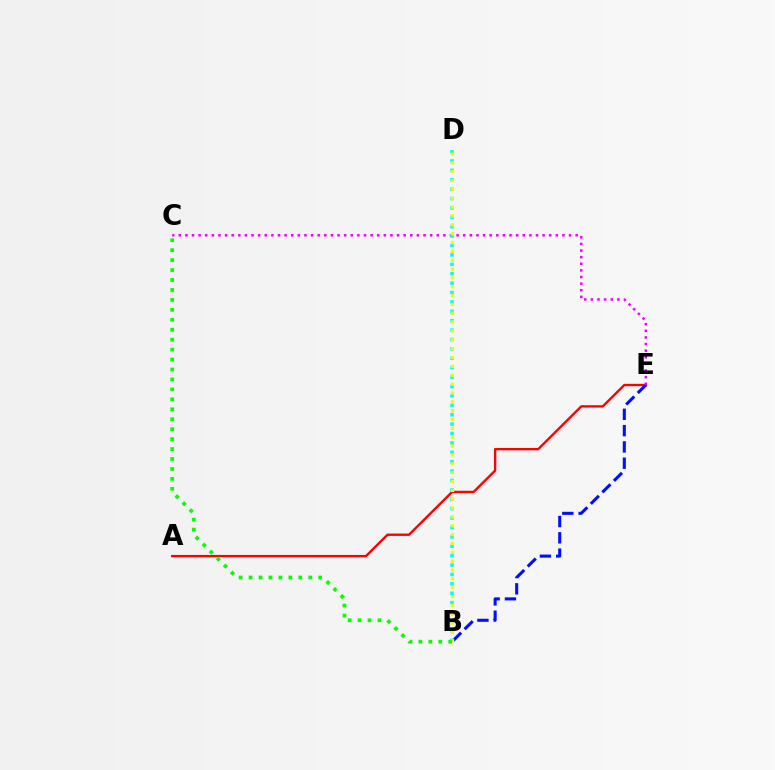{('A', 'E'): [{'color': '#ff0000', 'line_style': 'solid', 'thickness': 1.7}], ('B', 'E'): [{'color': '#0010ff', 'line_style': 'dashed', 'thickness': 2.21}], ('C', 'E'): [{'color': '#ee00ff', 'line_style': 'dotted', 'thickness': 1.8}], ('B', 'D'): [{'color': '#00fff6', 'line_style': 'dotted', 'thickness': 2.55}, {'color': '#fcf500', 'line_style': 'dotted', 'thickness': 2.41}], ('B', 'C'): [{'color': '#08ff00', 'line_style': 'dotted', 'thickness': 2.7}]}